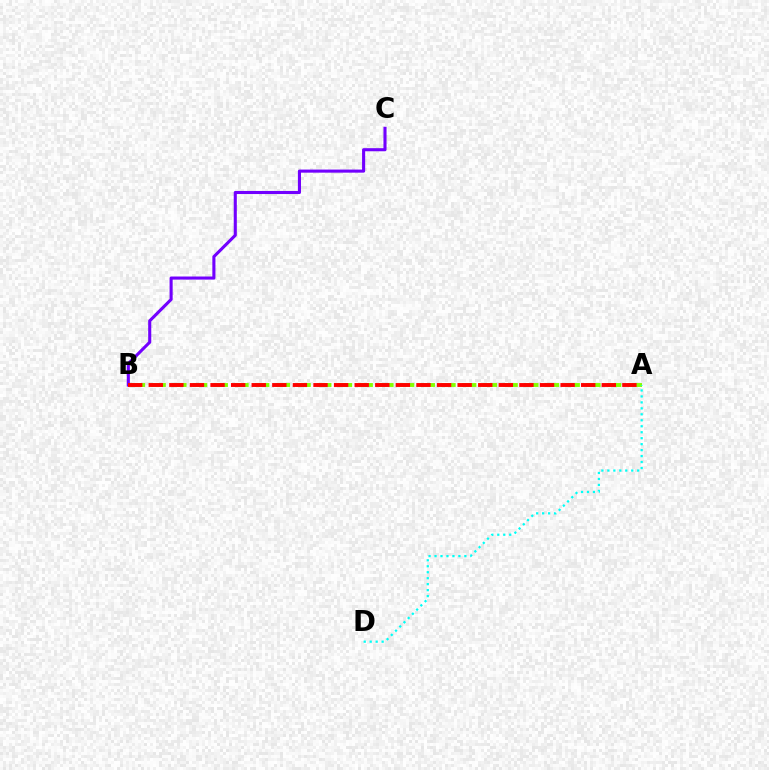{('A', 'B'): [{'color': '#84ff00', 'line_style': 'dashed', 'thickness': 2.81}, {'color': '#ff0000', 'line_style': 'dashed', 'thickness': 2.8}], ('B', 'C'): [{'color': '#7200ff', 'line_style': 'solid', 'thickness': 2.22}], ('A', 'D'): [{'color': '#00fff6', 'line_style': 'dotted', 'thickness': 1.62}]}